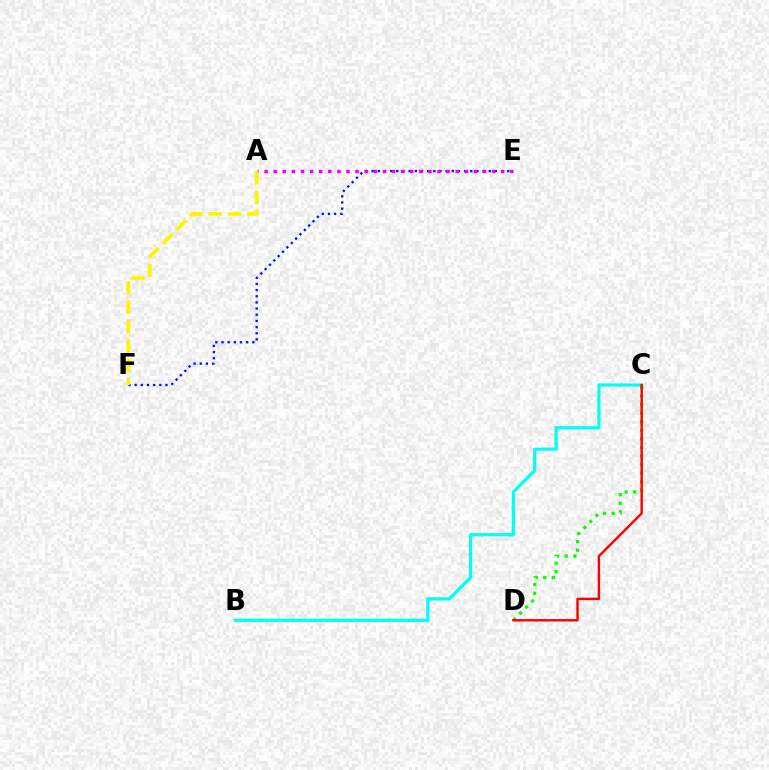{('C', 'D'): [{'color': '#08ff00', 'line_style': 'dotted', 'thickness': 2.33}, {'color': '#ff0000', 'line_style': 'solid', 'thickness': 1.73}], ('E', 'F'): [{'color': '#0010ff', 'line_style': 'dotted', 'thickness': 1.67}], ('A', 'E'): [{'color': '#ee00ff', 'line_style': 'dotted', 'thickness': 2.47}], ('B', 'C'): [{'color': '#00fff6', 'line_style': 'solid', 'thickness': 2.3}], ('A', 'F'): [{'color': '#fcf500', 'line_style': 'dashed', 'thickness': 2.63}]}